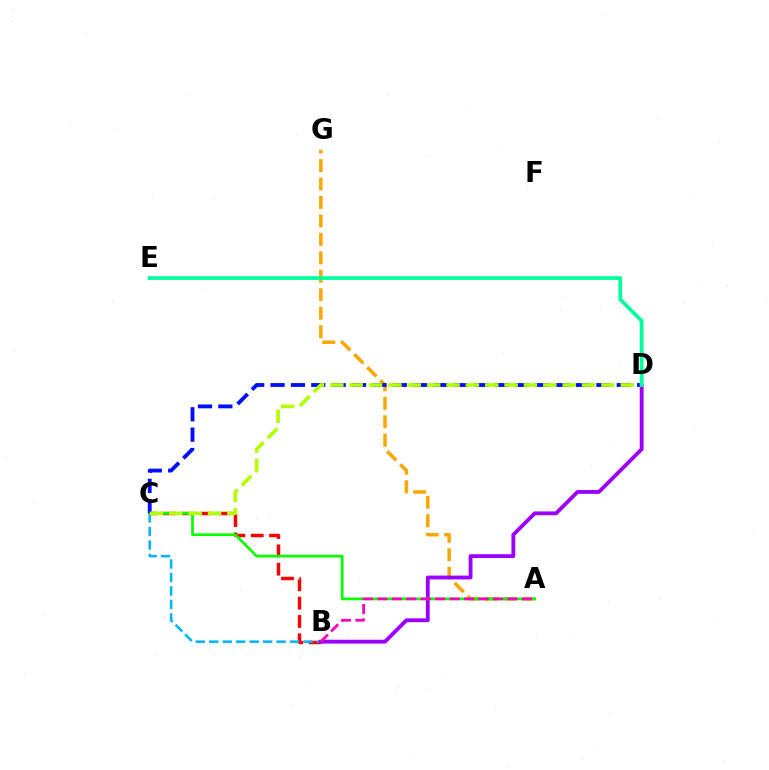{('B', 'C'): [{'color': '#ff0000', 'line_style': 'dashed', 'thickness': 2.49}, {'color': '#00b5ff', 'line_style': 'dashed', 'thickness': 1.83}], ('A', 'G'): [{'color': '#ffa500', 'line_style': 'dashed', 'thickness': 2.51}], ('B', 'D'): [{'color': '#9b00ff', 'line_style': 'solid', 'thickness': 2.76}], ('A', 'C'): [{'color': '#08ff00', 'line_style': 'solid', 'thickness': 1.94}], ('C', 'D'): [{'color': '#0010ff', 'line_style': 'dashed', 'thickness': 2.77}, {'color': '#b3ff00', 'line_style': 'dashed', 'thickness': 2.63}], ('A', 'B'): [{'color': '#ff00bd', 'line_style': 'dashed', 'thickness': 1.96}], ('D', 'E'): [{'color': '#00ff9d', 'line_style': 'solid', 'thickness': 2.69}]}